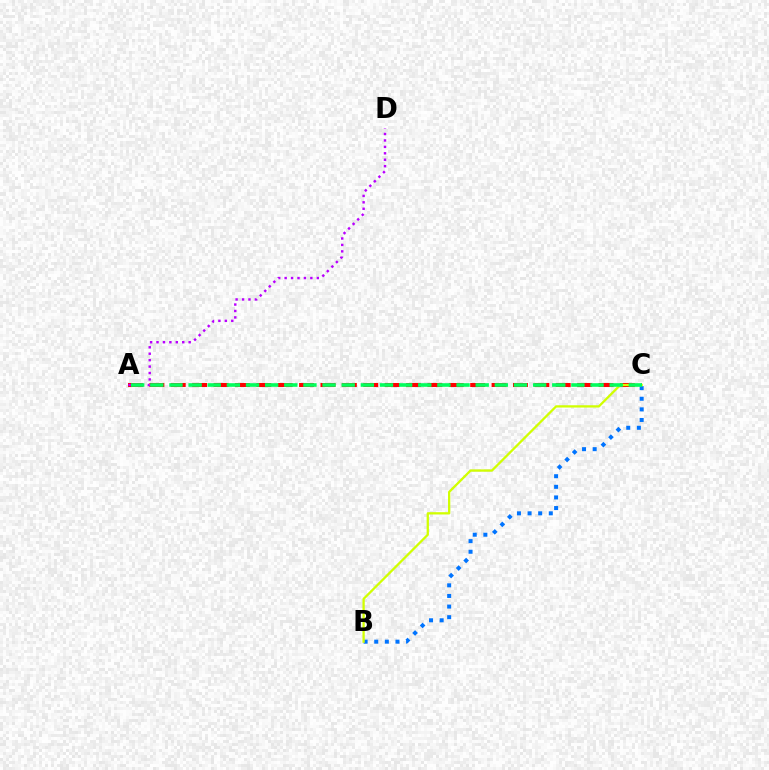{('B', 'C'): [{'color': '#0074ff', 'line_style': 'dotted', 'thickness': 2.88}, {'color': '#d1ff00', 'line_style': 'solid', 'thickness': 1.65}], ('A', 'C'): [{'color': '#ff0000', 'line_style': 'dashed', 'thickness': 2.91}, {'color': '#00ff5c', 'line_style': 'dashed', 'thickness': 2.6}], ('A', 'D'): [{'color': '#b900ff', 'line_style': 'dotted', 'thickness': 1.75}]}